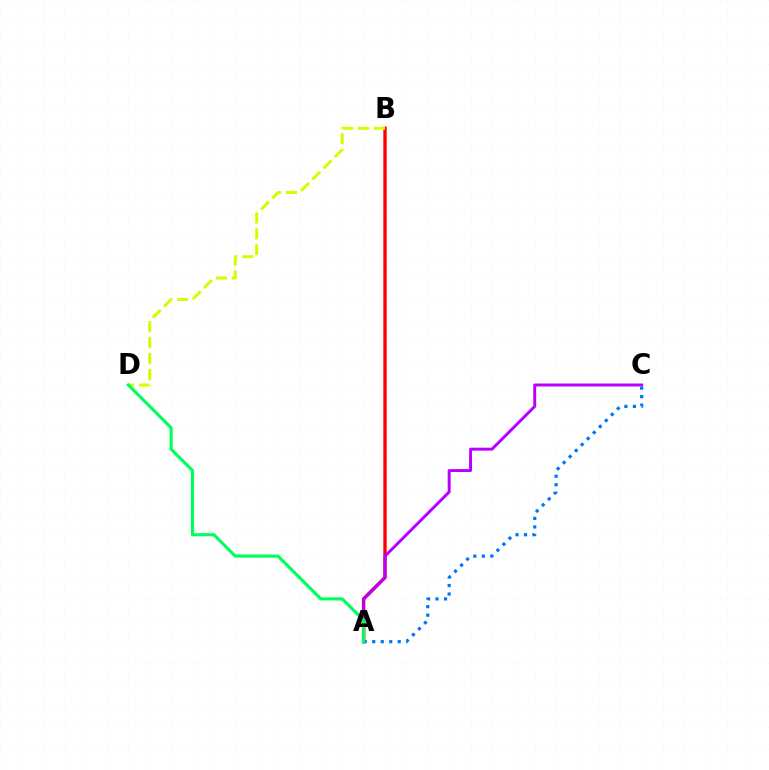{('A', 'B'): [{'color': '#ff0000', 'line_style': 'solid', 'thickness': 2.44}], ('A', 'C'): [{'color': '#b900ff', 'line_style': 'solid', 'thickness': 2.12}, {'color': '#0074ff', 'line_style': 'dotted', 'thickness': 2.31}], ('B', 'D'): [{'color': '#d1ff00', 'line_style': 'dashed', 'thickness': 2.16}], ('A', 'D'): [{'color': '#00ff5c', 'line_style': 'solid', 'thickness': 2.26}]}